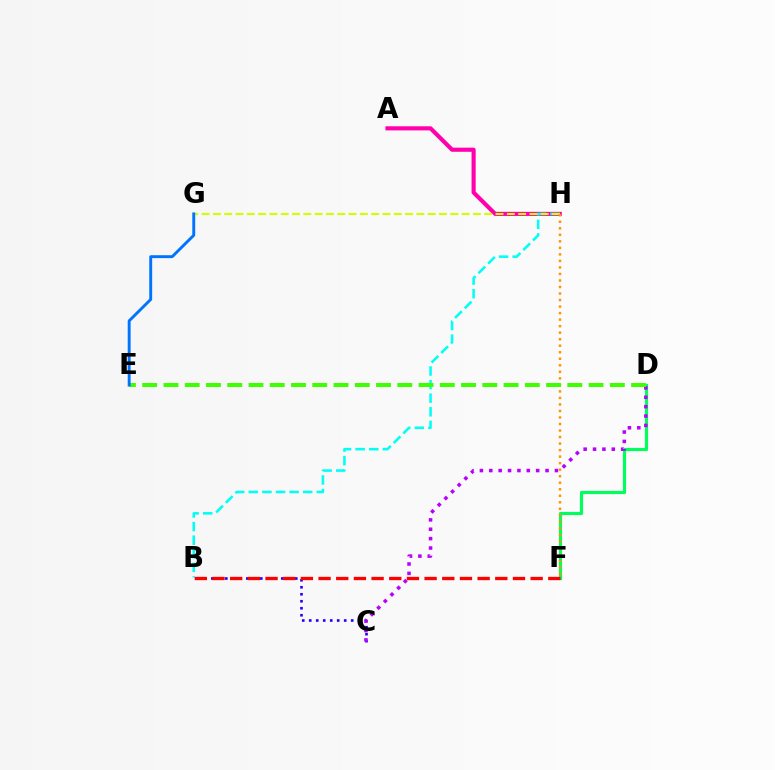{('A', 'H'): [{'color': '#ff00ac', 'line_style': 'solid', 'thickness': 2.97}], ('B', 'H'): [{'color': '#00fff6', 'line_style': 'dashed', 'thickness': 1.85}], ('D', 'F'): [{'color': '#00ff5c', 'line_style': 'solid', 'thickness': 2.28}], ('G', 'H'): [{'color': '#d1ff00', 'line_style': 'dashed', 'thickness': 1.54}], ('B', 'C'): [{'color': '#2500ff', 'line_style': 'dotted', 'thickness': 1.9}], ('C', 'D'): [{'color': '#b900ff', 'line_style': 'dotted', 'thickness': 2.55}], ('F', 'H'): [{'color': '#ff9400', 'line_style': 'dotted', 'thickness': 1.77}], ('D', 'E'): [{'color': '#3dff00', 'line_style': 'dashed', 'thickness': 2.89}], ('E', 'G'): [{'color': '#0074ff', 'line_style': 'solid', 'thickness': 2.09}], ('B', 'F'): [{'color': '#ff0000', 'line_style': 'dashed', 'thickness': 2.4}]}